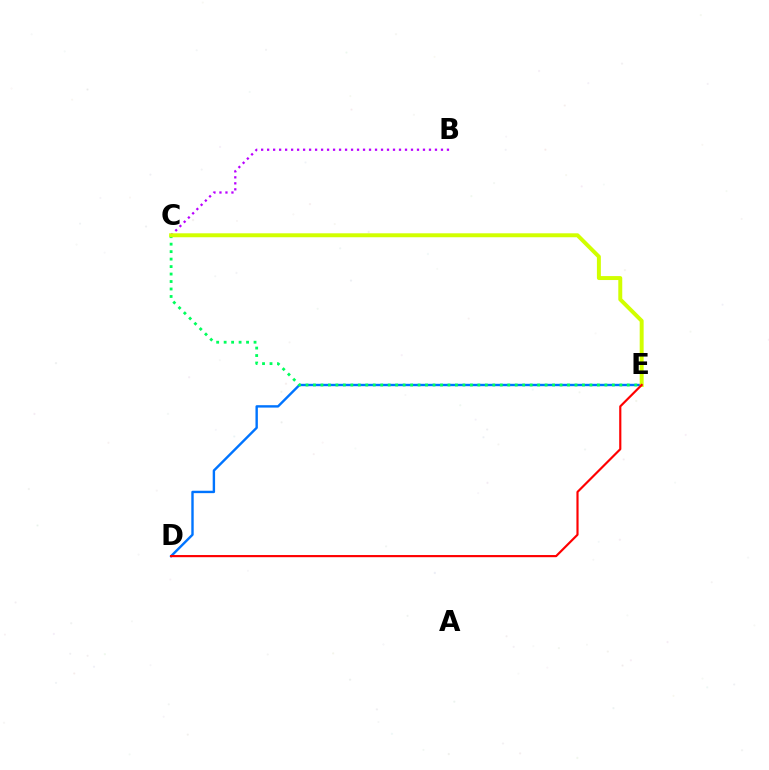{('D', 'E'): [{'color': '#0074ff', 'line_style': 'solid', 'thickness': 1.73}, {'color': '#ff0000', 'line_style': 'solid', 'thickness': 1.56}], ('C', 'E'): [{'color': '#00ff5c', 'line_style': 'dotted', 'thickness': 2.03}, {'color': '#d1ff00', 'line_style': 'solid', 'thickness': 2.85}], ('B', 'C'): [{'color': '#b900ff', 'line_style': 'dotted', 'thickness': 1.63}]}